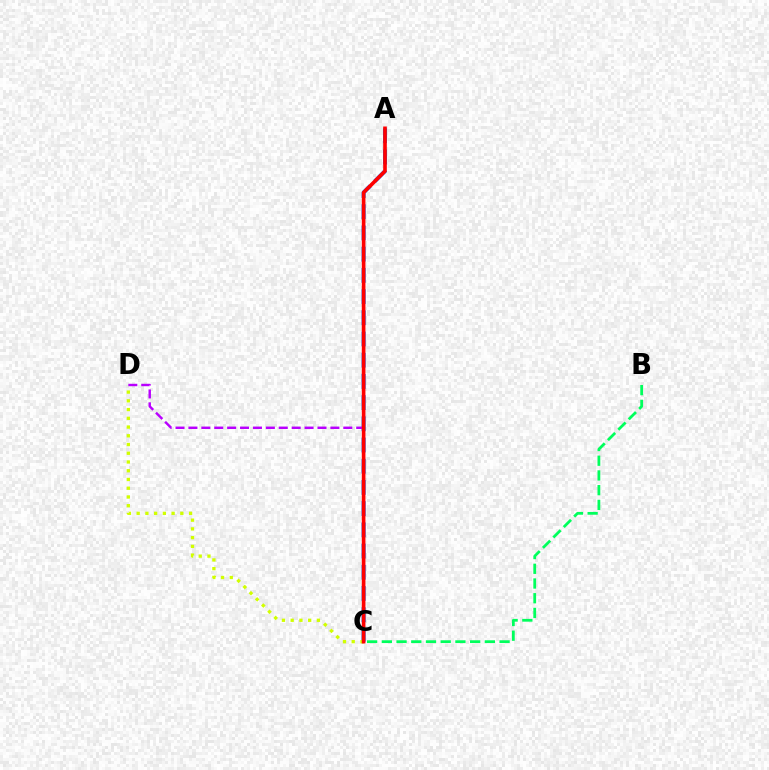{('A', 'C'): [{'color': '#0074ff', 'line_style': 'dashed', 'thickness': 2.88}, {'color': '#ff0000', 'line_style': 'solid', 'thickness': 2.62}], ('C', 'D'): [{'color': '#d1ff00', 'line_style': 'dotted', 'thickness': 2.37}, {'color': '#b900ff', 'line_style': 'dashed', 'thickness': 1.75}], ('B', 'C'): [{'color': '#00ff5c', 'line_style': 'dashed', 'thickness': 2.0}]}